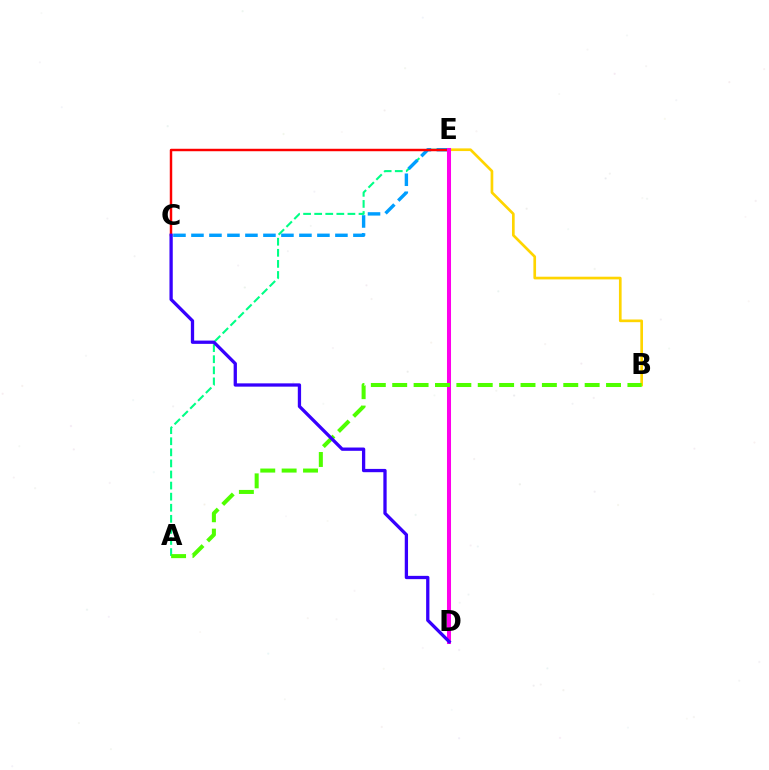{('A', 'E'): [{'color': '#00ff86', 'line_style': 'dashed', 'thickness': 1.51}], ('C', 'E'): [{'color': '#009eff', 'line_style': 'dashed', 'thickness': 2.44}, {'color': '#ff0000', 'line_style': 'solid', 'thickness': 1.77}], ('B', 'E'): [{'color': '#ffd500', 'line_style': 'solid', 'thickness': 1.93}], ('D', 'E'): [{'color': '#ff00ed', 'line_style': 'solid', 'thickness': 2.9}], ('A', 'B'): [{'color': '#4fff00', 'line_style': 'dashed', 'thickness': 2.9}], ('C', 'D'): [{'color': '#3700ff', 'line_style': 'solid', 'thickness': 2.37}]}